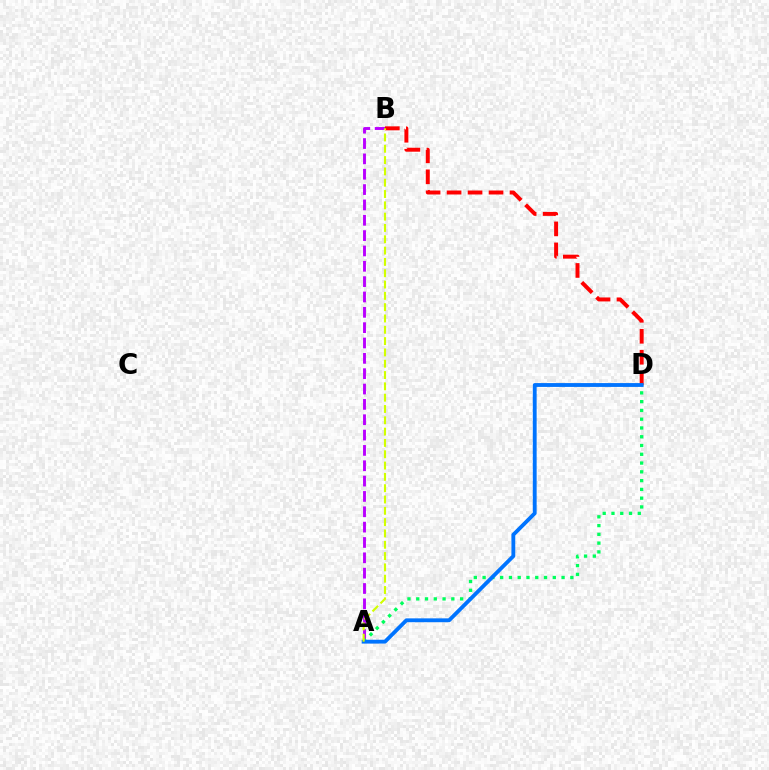{('A', 'B'): [{'color': '#b900ff', 'line_style': 'dashed', 'thickness': 2.08}, {'color': '#d1ff00', 'line_style': 'dashed', 'thickness': 1.54}], ('A', 'D'): [{'color': '#00ff5c', 'line_style': 'dotted', 'thickness': 2.38}, {'color': '#0074ff', 'line_style': 'solid', 'thickness': 2.76}], ('B', 'D'): [{'color': '#ff0000', 'line_style': 'dashed', 'thickness': 2.85}]}